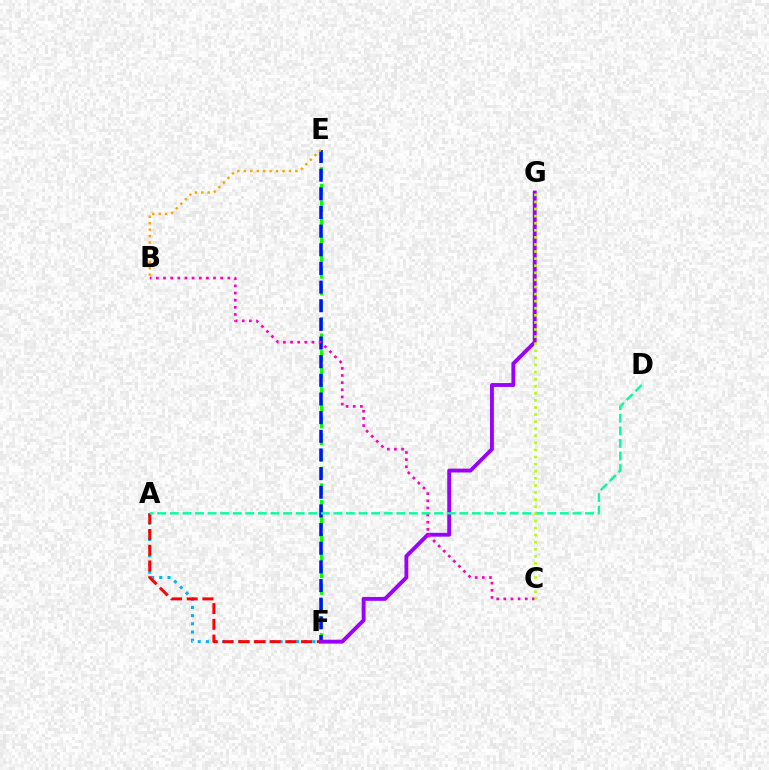{('A', 'F'): [{'color': '#00b5ff', 'line_style': 'dotted', 'thickness': 2.22}, {'color': '#ff0000', 'line_style': 'dashed', 'thickness': 2.13}], ('E', 'F'): [{'color': '#08ff00', 'line_style': 'dashed', 'thickness': 2.26}, {'color': '#0010ff', 'line_style': 'dashed', 'thickness': 2.53}], ('F', 'G'): [{'color': '#9b00ff', 'line_style': 'solid', 'thickness': 2.78}], ('B', 'C'): [{'color': '#ff00bd', 'line_style': 'dotted', 'thickness': 1.94}], ('A', 'D'): [{'color': '#00ff9d', 'line_style': 'dashed', 'thickness': 1.71}], ('C', 'G'): [{'color': '#b3ff00', 'line_style': 'dotted', 'thickness': 1.93}], ('B', 'E'): [{'color': '#ffa500', 'line_style': 'dotted', 'thickness': 1.75}]}